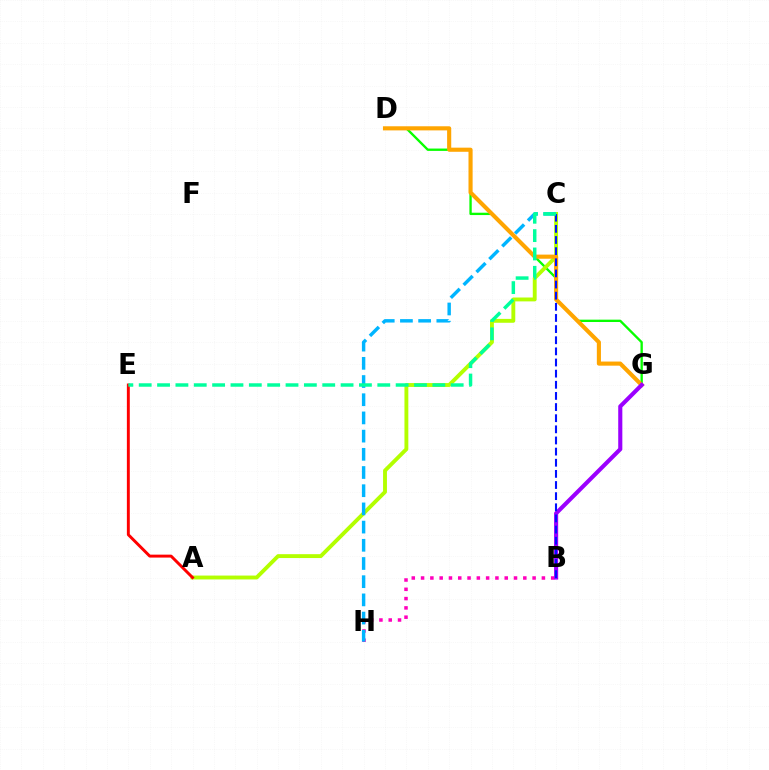{('D', 'G'): [{'color': '#08ff00', 'line_style': 'solid', 'thickness': 1.69}, {'color': '#ffa500', 'line_style': 'solid', 'thickness': 2.96}], ('A', 'C'): [{'color': '#b3ff00', 'line_style': 'solid', 'thickness': 2.79}], ('B', 'H'): [{'color': '#ff00bd', 'line_style': 'dotted', 'thickness': 2.53}], ('A', 'E'): [{'color': '#ff0000', 'line_style': 'solid', 'thickness': 2.11}], ('C', 'H'): [{'color': '#00b5ff', 'line_style': 'dashed', 'thickness': 2.47}], ('B', 'G'): [{'color': '#9b00ff', 'line_style': 'solid', 'thickness': 2.96}], ('B', 'C'): [{'color': '#0010ff', 'line_style': 'dashed', 'thickness': 1.51}], ('C', 'E'): [{'color': '#00ff9d', 'line_style': 'dashed', 'thickness': 2.49}]}